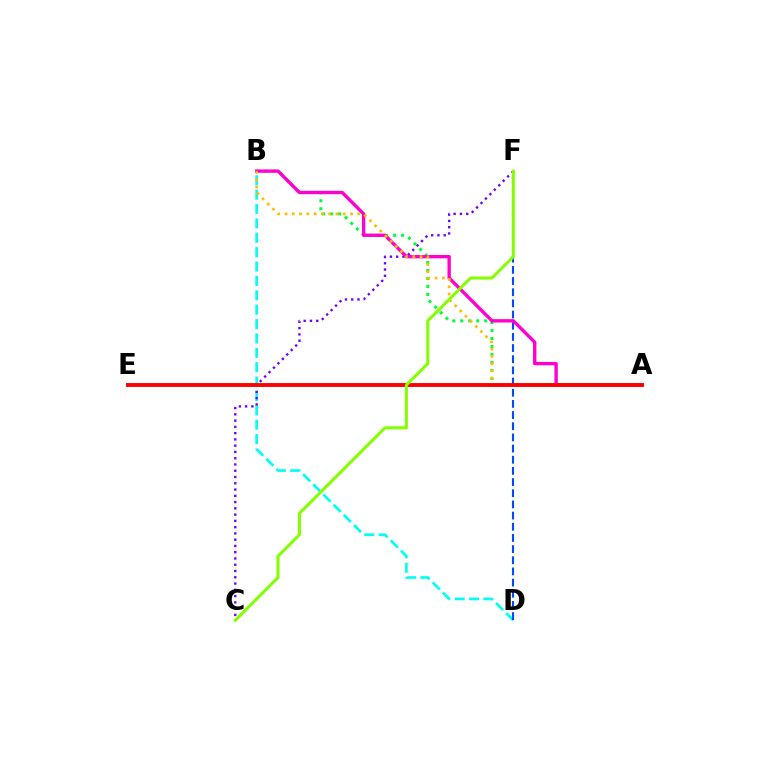{('A', 'B'): [{'color': '#00ff39', 'line_style': 'dotted', 'thickness': 2.17}, {'color': '#ff00cf', 'line_style': 'solid', 'thickness': 2.42}, {'color': '#ffbd00', 'line_style': 'dotted', 'thickness': 1.98}], ('B', 'D'): [{'color': '#00fff6', 'line_style': 'dashed', 'thickness': 1.95}], ('D', 'F'): [{'color': '#004bff', 'line_style': 'dashed', 'thickness': 1.52}], ('C', 'F'): [{'color': '#7200ff', 'line_style': 'dotted', 'thickness': 1.7}, {'color': '#84ff00', 'line_style': 'solid', 'thickness': 2.17}], ('A', 'E'): [{'color': '#ff0000', 'line_style': 'solid', 'thickness': 2.8}]}